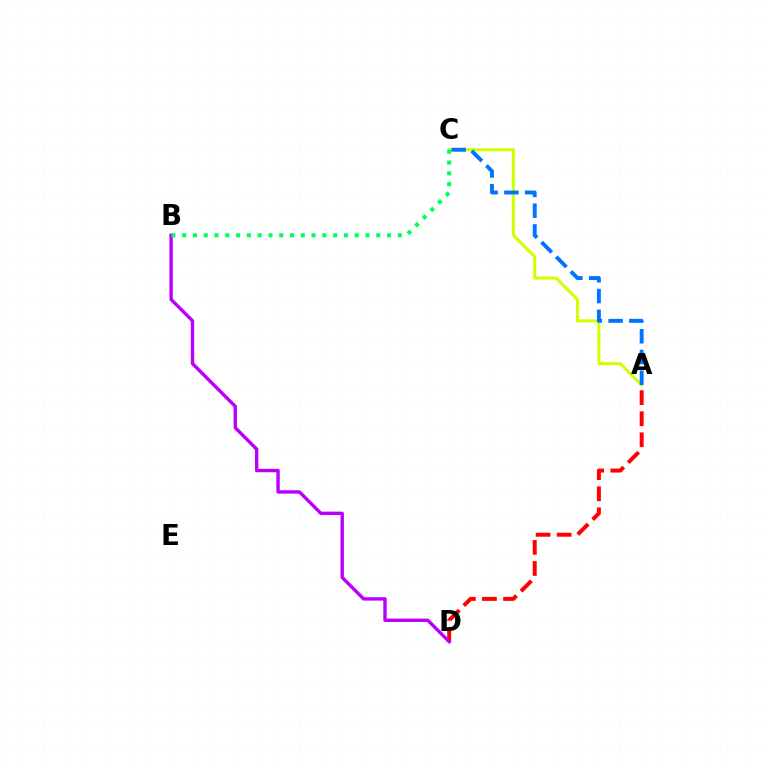{('A', 'C'): [{'color': '#d1ff00', 'line_style': 'solid', 'thickness': 2.19}, {'color': '#0074ff', 'line_style': 'dashed', 'thickness': 2.82}], ('A', 'D'): [{'color': '#ff0000', 'line_style': 'dashed', 'thickness': 2.86}], ('B', 'D'): [{'color': '#b900ff', 'line_style': 'solid', 'thickness': 2.44}], ('B', 'C'): [{'color': '#00ff5c', 'line_style': 'dotted', 'thickness': 2.93}]}